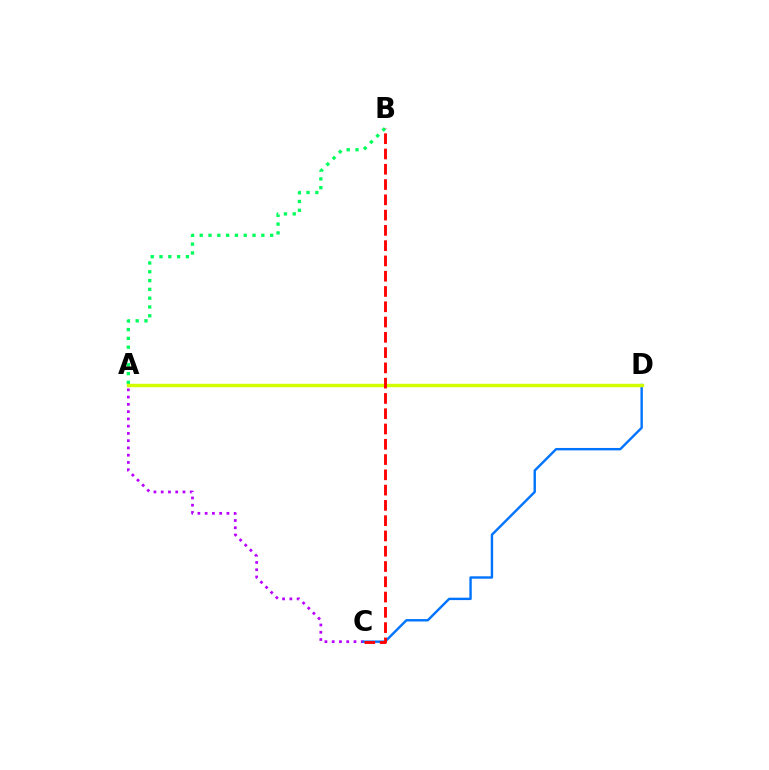{('A', 'C'): [{'color': '#b900ff', 'line_style': 'dotted', 'thickness': 1.97}], ('A', 'B'): [{'color': '#00ff5c', 'line_style': 'dotted', 'thickness': 2.39}], ('C', 'D'): [{'color': '#0074ff', 'line_style': 'solid', 'thickness': 1.73}], ('A', 'D'): [{'color': '#d1ff00', 'line_style': 'solid', 'thickness': 2.47}], ('B', 'C'): [{'color': '#ff0000', 'line_style': 'dashed', 'thickness': 2.08}]}